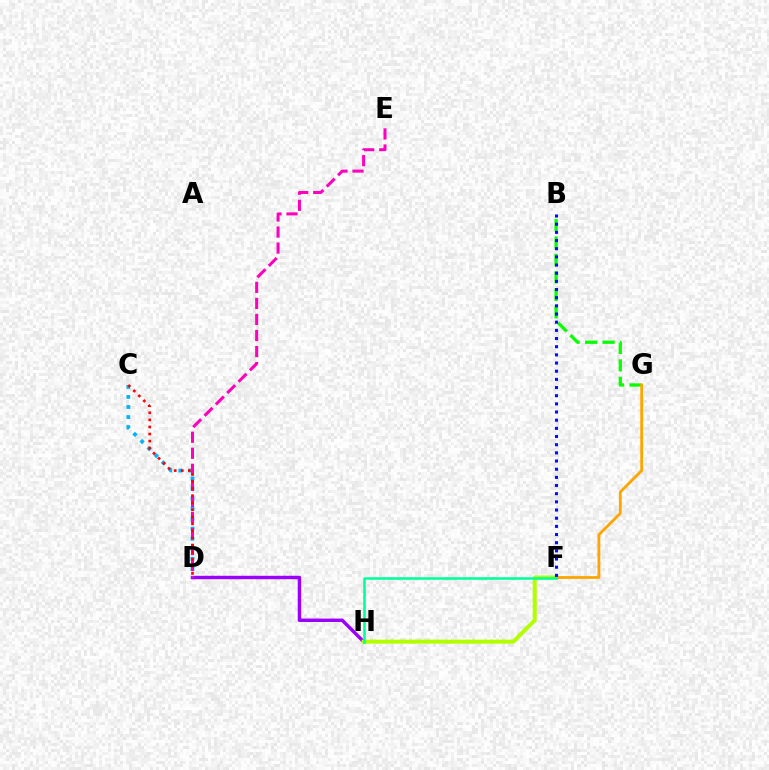{('D', 'H'): [{'color': '#9b00ff', 'line_style': 'solid', 'thickness': 2.47}], ('C', 'D'): [{'color': '#00b5ff', 'line_style': 'dotted', 'thickness': 2.73}, {'color': '#ff0000', 'line_style': 'dotted', 'thickness': 1.92}], ('F', 'H'): [{'color': '#b3ff00', 'line_style': 'solid', 'thickness': 2.88}, {'color': '#00ff9d', 'line_style': 'solid', 'thickness': 1.84}], ('B', 'G'): [{'color': '#08ff00', 'line_style': 'dashed', 'thickness': 2.37}], ('F', 'G'): [{'color': '#ffa500', 'line_style': 'solid', 'thickness': 2.02}], ('D', 'E'): [{'color': '#ff00bd', 'line_style': 'dashed', 'thickness': 2.18}], ('B', 'F'): [{'color': '#0010ff', 'line_style': 'dotted', 'thickness': 2.22}]}